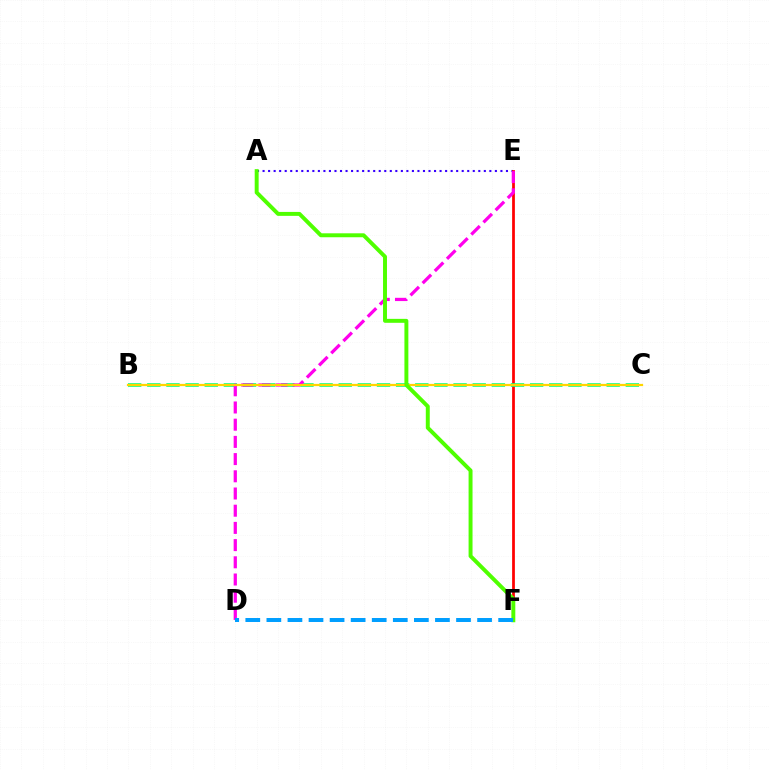{('A', 'E'): [{'color': '#3700ff', 'line_style': 'dotted', 'thickness': 1.5}], ('E', 'F'): [{'color': '#ff0000', 'line_style': 'solid', 'thickness': 1.98}], ('B', 'C'): [{'color': '#00ff86', 'line_style': 'dashed', 'thickness': 2.6}, {'color': '#ffd500', 'line_style': 'solid', 'thickness': 1.61}], ('D', 'E'): [{'color': '#ff00ed', 'line_style': 'dashed', 'thickness': 2.34}], ('A', 'F'): [{'color': '#4fff00', 'line_style': 'solid', 'thickness': 2.84}], ('D', 'F'): [{'color': '#009eff', 'line_style': 'dashed', 'thickness': 2.86}]}